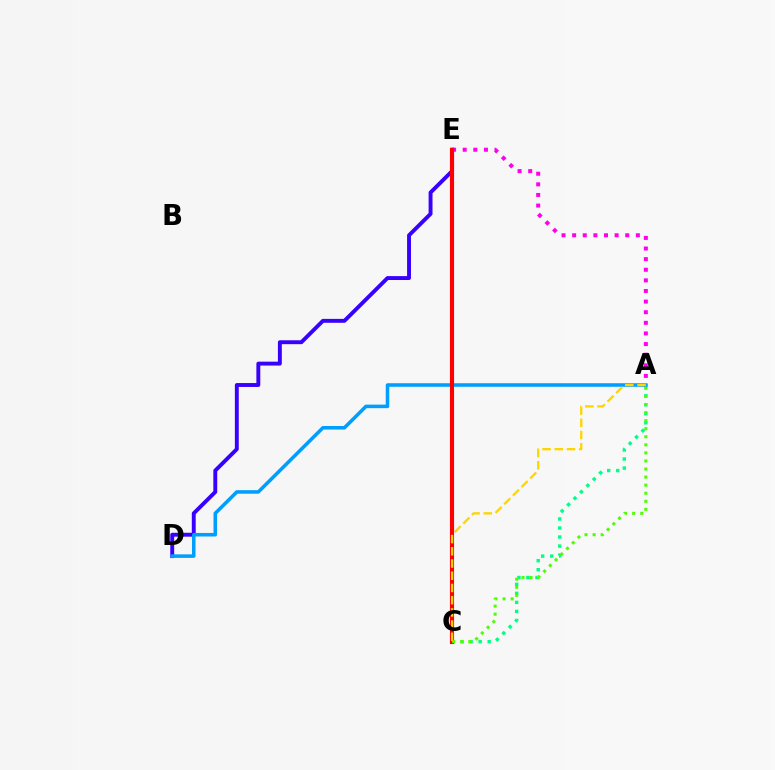{('A', 'C'): [{'color': '#00ff86', 'line_style': 'dotted', 'thickness': 2.45}, {'color': '#4fff00', 'line_style': 'dotted', 'thickness': 2.19}, {'color': '#ffd500', 'line_style': 'dashed', 'thickness': 1.66}], ('A', 'E'): [{'color': '#ff00ed', 'line_style': 'dotted', 'thickness': 2.88}], ('D', 'E'): [{'color': '#3700ff', 'line_style': 'solid', 'thickness': 2.81}], ('A', 'D'): [{'color': '#009eff', 'line_style': 'solid', 'thickness': 2.55}], ('C', 'E'): [{'color': '#ff0000', 'line_style': 'solid', 'thickness': 2.96}]}